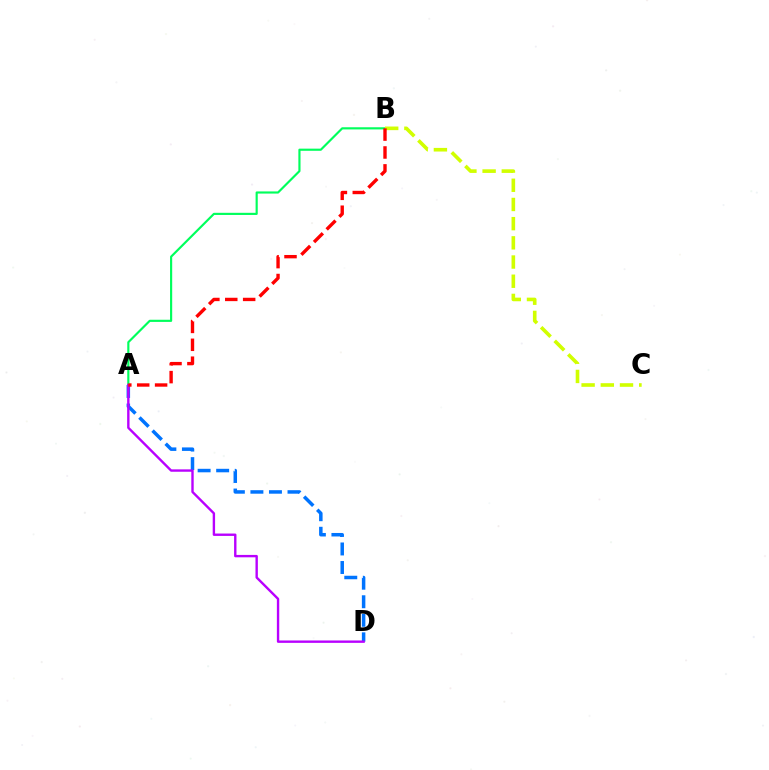{('A', 'D'): [{'color': '#0074ff', 'line_style': 'dashed', 'thickness': 2.52}, {'color': '#b900ff', 'line_style': 'solid', 'thickness': 1.72}], ('A', 'B'): [{'color': '#00ff5c', 'line_style': 'solid', 'thickness': 1.55}, {'color': '#ff0000', 'line_style': 'dashed', 'thickness': 2.43}], ('B', 'C'): [{'color': '#d1ff00', 'line_style': 'dashed', 'thickness': 2.61}]}